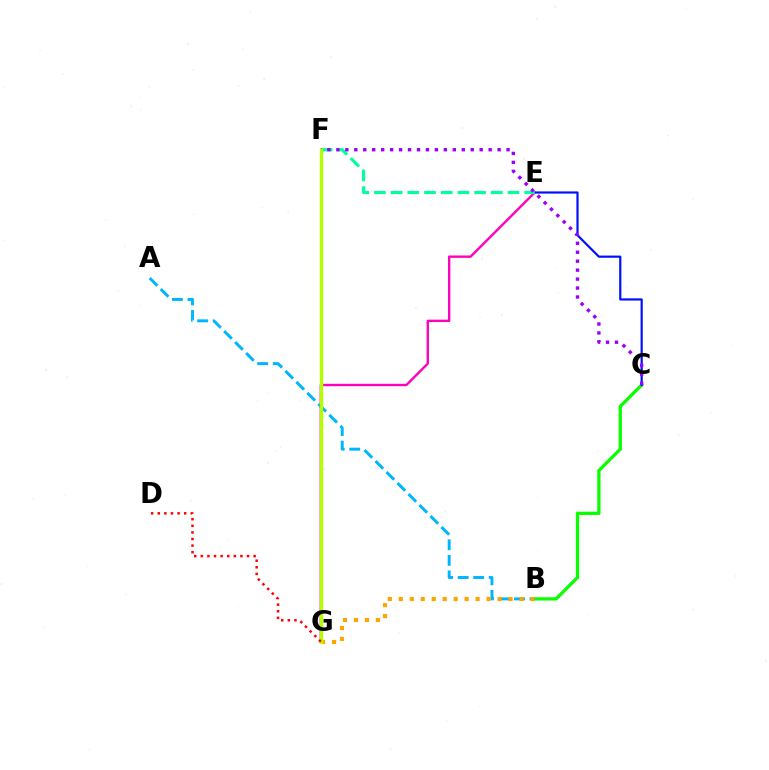{('E', 'G'): [{'color': '#ff00bd', 'line_style': 'solid', 'thickness': 1.71}], ('B', 'C'): [{'color': '#08ff00', 'line_style': 'solid', 'thickness': 2.35}], ('A', 'B'): [{'color': '#00b5ff', 'line_style': 'dashed', 'thickness': 2.11}], ('C', 'E'): [{'color': '#0010ff', 'line_style': 'solid', 'thickness': 1.58}], ('E', 'F'): [{'color': '#00ff9d', 'line_style': 'dashed', 'thickness': 2.27}], ('C', 'F'): [{'color': '#9b00ff', 'line_style': 'dotted', 'thickness': 2.43}], ('B', 'G'): [{'color': '#ffa500', 'line_style': 'dotted', 'thickness': 2.98}], ('F', 'G'): [{'color': '#b3ff00', 'line_style': 'solid', 'thickness': 2.44}], ('D', 'G'): [{'color': '#ff0000', 'line_style': 'dotted', 'thickness': 1.79}]}